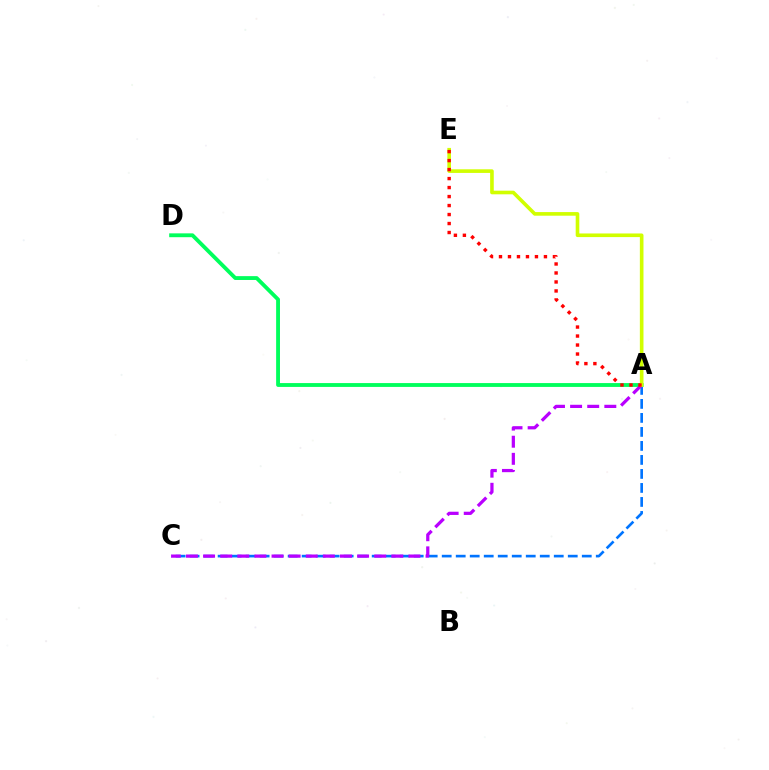{('A', 'C'): [{'color': '#0074ff', 'line_style': 'dashed', 'thickness': 1.9}, {'color': '#b900ff', 'line_style': 'dashed', 'thickness': 2.32}], ('A', 'D'): [{'color': '#00ff5c', 'line_style': 'solid', 'thickness': 2.77}], ('A', 'E'): [{'color': '#d1ff00', 'line_style': 'solid', 'thickness': 2.61}, {'color': '#ff0000', 'line_style': 'dotted', 'thickness': 2.44}]}